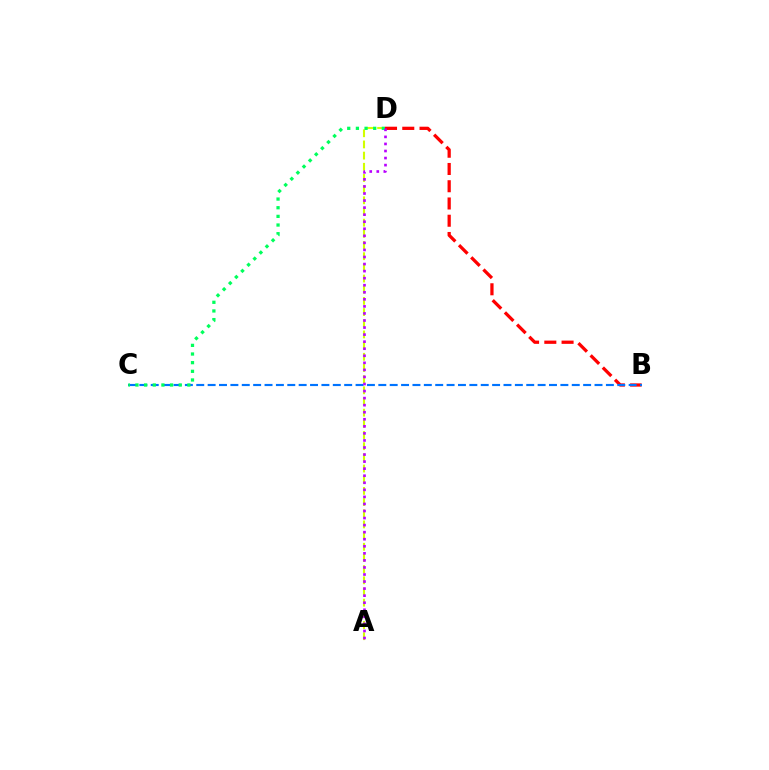{('A', 'D'): [{'color': '#d1ff00', 'line_style': 'dashed', 'thickness': 1.52}, {'color': '#b900ff', 'line_style': 'dotted', 'thickness': 1.92}], ('B', 'D'): [{'color': '#ff0000', 'line_style': 'dashed', 'thickness': 2.34}], ('B', 'C'): [{'color': '#0074ff', 'line_style': 'dashed', 'thickness': 1.55}], ('C', 'D'): [{'color': '#00ff5c', 'line_style': 'dotted', 'thickness': 2.35}]}